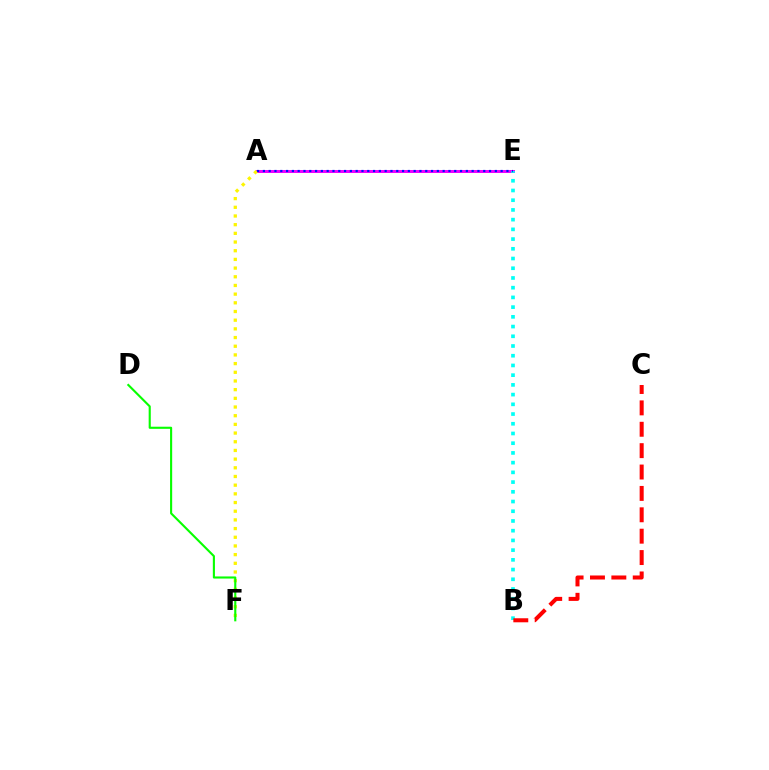{('A', 'E'): [{'color': '#ee00ff', 'line_style': 'solid', 'thickness': 2.14}, {'color': '#0010ff', 'line_style': 'dotted', 'thickness': 1.58}], ('B', 'E'): [{'color': '#00fff6', 'line_style': 'dotted', 'thickness': 2.64}], ('A', 'F'): [{'color': '#fcf500', 'line_style': 'dotted', 'thickness': 2.36}], ('D', 'F'): [{'color': '#08ff00', 'line_style': 'solid', 'thickness': 1.53}], ('B', 'C'): [{'color': '#ff0000', 'line_style': 'dashed', 'thickness': 2.9}]}